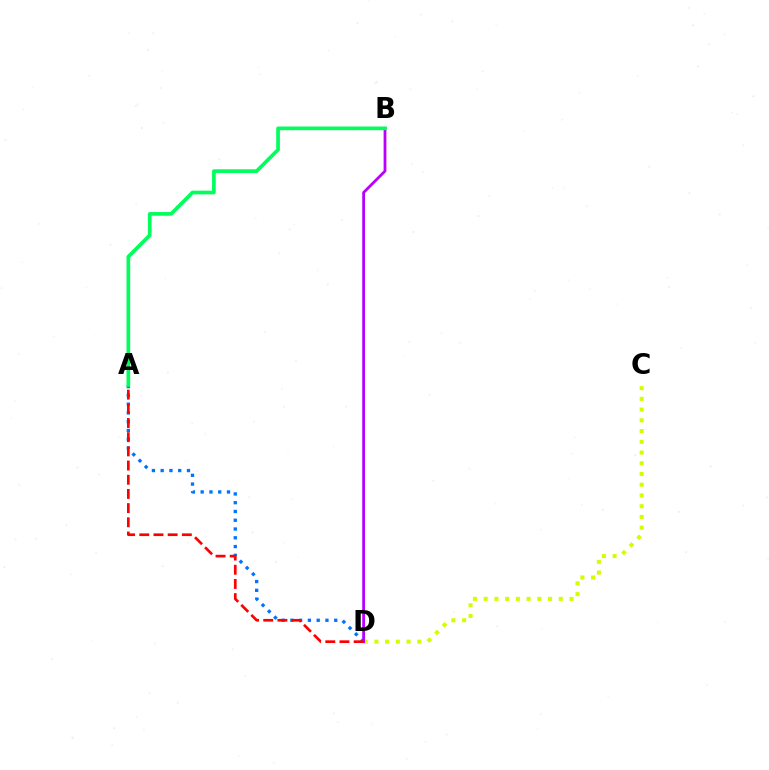{('C', 'D'): [{'color': '#d1ff00', 'line_style': 'dotted', 'thickness': 2.92}], ('A', 'D'): [{'color': '#0074ff', 'line_style': 'dotted', 'thickness': 2.38}, {'color': '#ff0000', 'line_style': 'dashed', 'thickness': 1.93}], ('B', 'D'): [{'color': '#b900ff', 'line_style': 'solid', 'thickness': 2.0}], ('A', 'B'): [{'color': '#00ff5c', 'line_style': 'solid', 'thickness': 2.65}]}